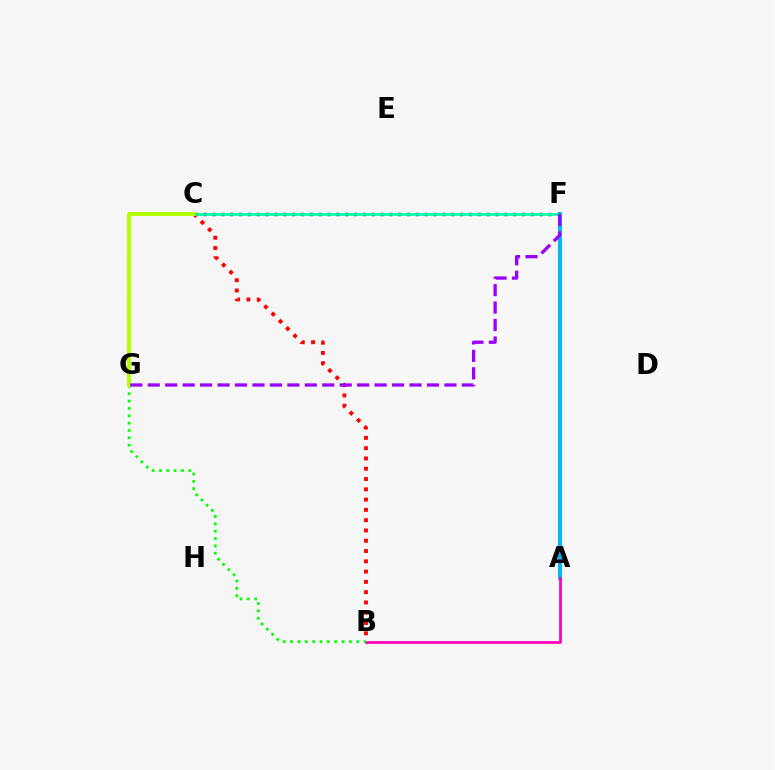{('B', 'C'): [{'color': '#ff0000', 'line_style': 'dotted', 'thickness': 2.79}], ('A', 'F'): [{'color': '#00b5ff', 'line_style': 'solid', 'thickness': 2.81}], ('A', 'B'): [{'color': '#ff00bd', 'line_style': 'solid', 'thickness': 1.97}], ('C', 'G'): [{'color': '#ffa500', 'line_style': 'dotted', 'thickness': 2.67}, {'color': '#b3ff00', 'line_style': 'solid', 'thickness': 2.82}], ('C', 'F'): [{'color': '#0010ff', 'line_style': 'dotted', 'thickness': 2.4}, {'color': '#00ff9d', 'line_style': 'solid', 'thickness': 1.92}], ('B', 'G'): [{'color': '#08ff00', 'line_style': 'dotted', 'thickness': 2.0}], ('F', 'G'): [{'color': '#9b00ff', 'line_style': 'dashed', 'thickness': 2.37}]}